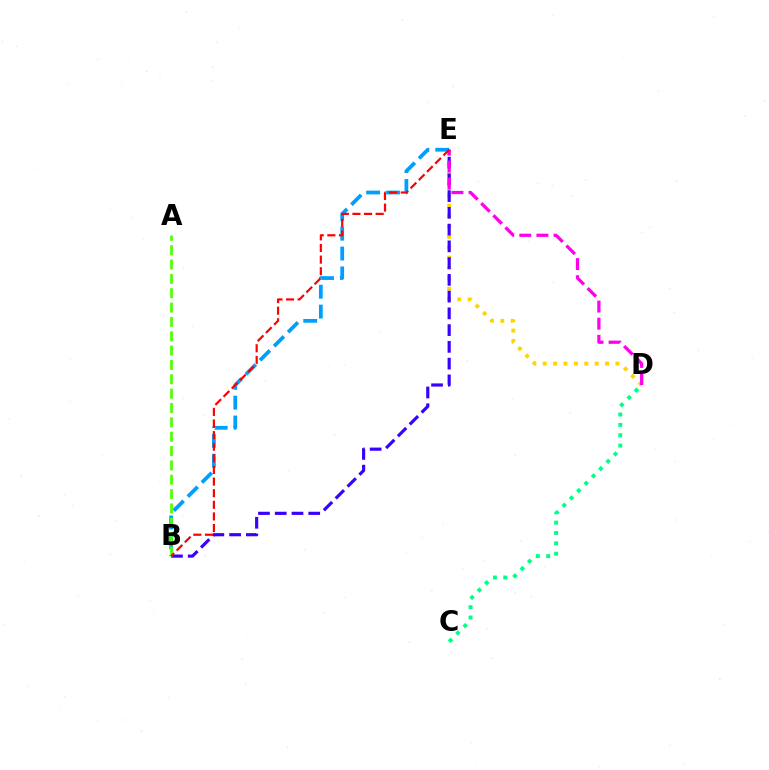{('D', 'E'): [{'color': '#ffd500', 'line_style': 'dotted', 'thickness': 2.82}, {'color': '#ff00ed', 'line_style': 'dashed', 'thickness': 2.33}], ('B', 'E'): [{'color': '#3700ff', 'line_style': 'dashed', 'thickness': 2.28}, {'color': '#009eff', 'line_style': 'dashed', 'thickness': 2.7}, {'color': '#ff0000', 'line_style': 'dashed', 'thickness': 1.58}], ('C', 'D'): [{'color': '#00ff86', 'line_style': 'dotted', 'thickness': 2.81}], ('A', 'B'): [{'color': '#4fff00', 'line_style': 'dashed', 'thickness': 1.95}]}